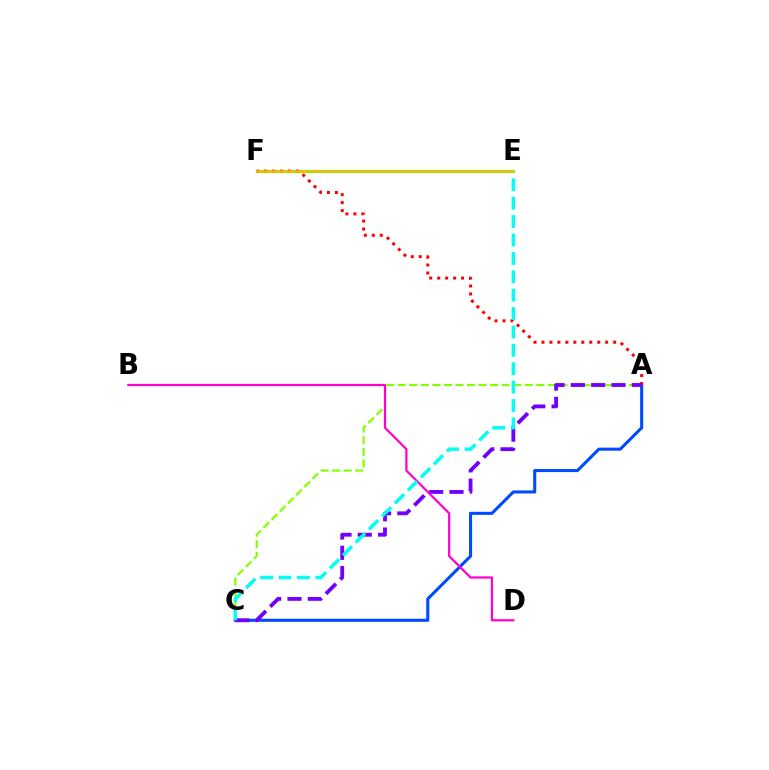{('A', 'C'): [{'color': '#004bff', 'line_style': 'solid', 'thickness': 2.21}, {'color': '#84ff00', 'line_style': 'dashed', 'thickness': 1.57}, {'color': '#7200ff', 'line_style': 'dashed', 'thickness': 2.76}], ('E', 'F'): [{'color': '#00ff39', 'line_style': 'solid', 'thickness': 2.29}, {'color': '#ffbd00', 'line_style': 'solid', 'thickness': 1.8}], ('A', 'F'): [{'color': '#ff0000', 'line_style': 'dotted', 'thickness': 2.16}], ('B', 'D'): [{'color': '#ff00cf', 'line_style': 'solid', 'thickness': 1.59}], ('C', 'E'): [{'color': '#00fff6', 'line_style': 'dashed', 'thickness': 2.5}]}